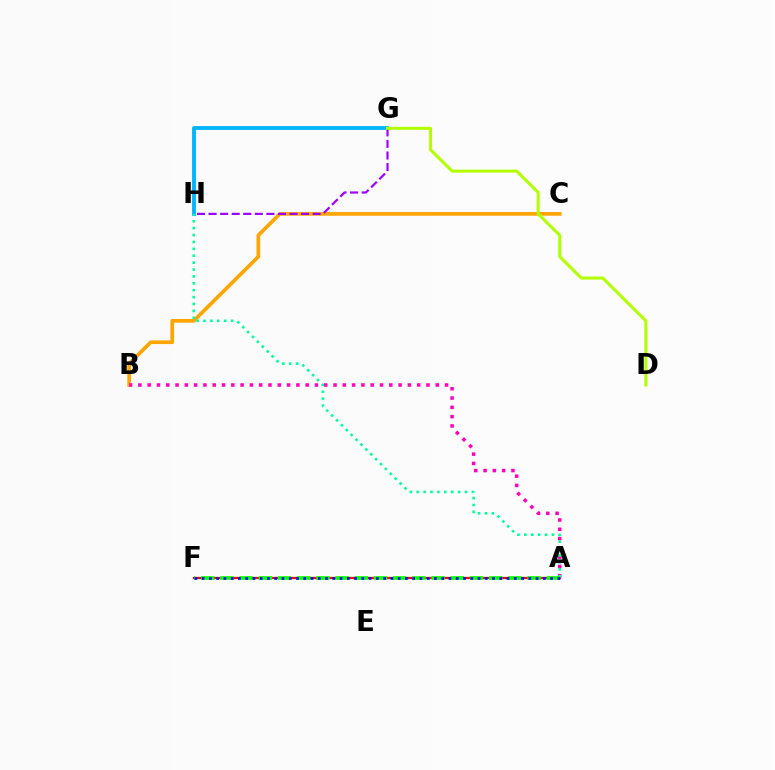{('B', 'C'): [{'color': '#ffa500', 'line_style': 'solid', 'thickness': 2.66}], ('G', 'H'): [{'color': '#00b5ff', 'line_style': 'solid', 'thickness': 2.76}, {'color': '#9b00ff', 'line_style': 'dashed', 'thickness': 1.57}], ('A', 'F'): [{'color': '#ff0000', 'line_style': 'solid', 'thickness': 1.64}, {'color': '#08ff00', 'line_style': 'dashed', 'thickness': 2.61}, {'color': '#0010ff', 'line_style': 'dotted', 'thickness': 1.97}], ('A', 'B'): [{'color': '#ff00bd', 'line_style': 'dotted', 'thickness': 2.52}], ('A', 'H'): [{'color': '#00ff9d', 'line_style': 'dotted', 'thickness': 1.87}], ('D', 'G'): [{'color': '#b3ff00', 'line_style': 'solid', 'thickness': 2.18}]}